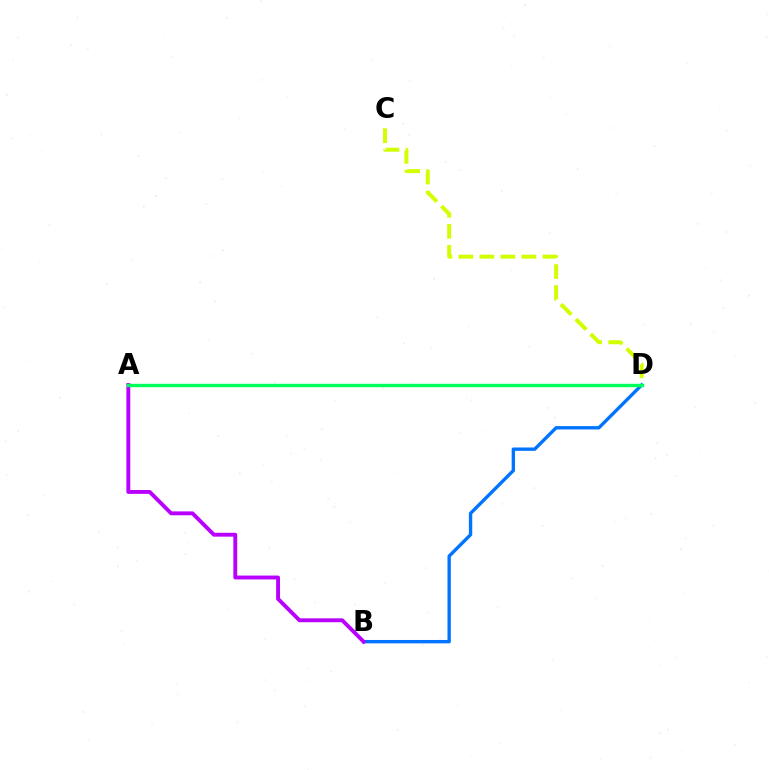{('B', 'D'): [{'color': '#0074ff', 'line_style': 'solid', 'thickness': 2.42}], ('C', 'D'): [{'color': '#d1ff00', 'line_style': 'dashed', 'thickness': 2.86}], ('A', 'D'): [{'color': '#ff0000', 'line_style': 'dotted', 'thickness': 1.93}, {'color': '#00ff5c', 'line_style': 'solid', 'thickness': 2.45}], ('A', 'B'): [{'color': '#b900ff', 'line_style': 'solid', 'thickness': 2.79}]}